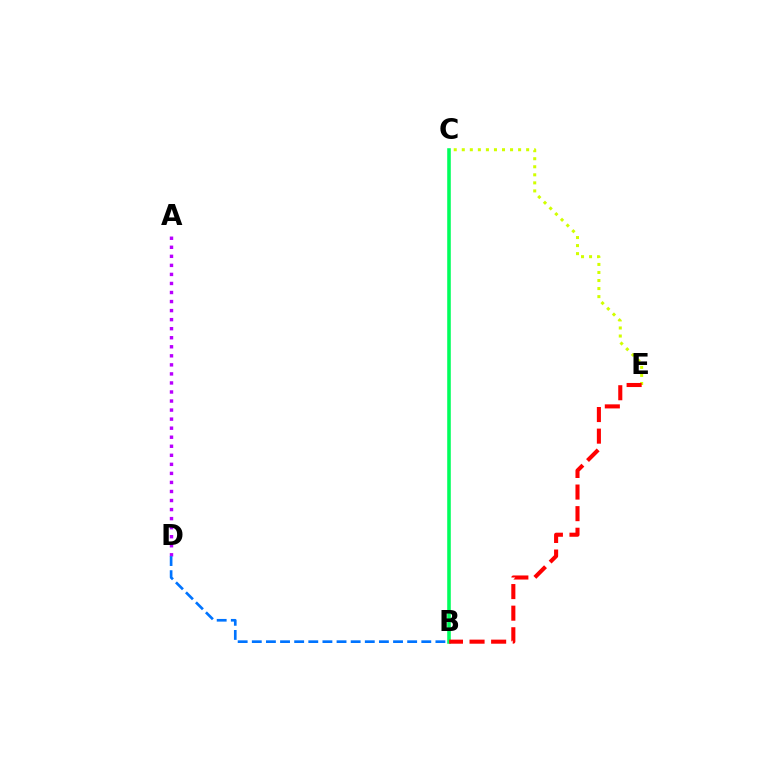{('A', 'D'): [{'color': '#b900ff', 'line_style': 'dotted', 'thickness': 2.46}], ('B', 'C'): [{'color': '#00ff5c', 'line_style': 'solid', 'thickness': 2.57}], ('B', 'D'): [{'color': '#0074ff', 'line_style': 'dashed', 'thickness': 1.92}], ('C', 'E'): [{'color': '#d1ff00', 'line_style': 'dotted', 'thickness': 2.19}], ('B', 'E'): [{'color': '#ff0000', 'line_style': 'dashed', 'thickness': 2.93}]}